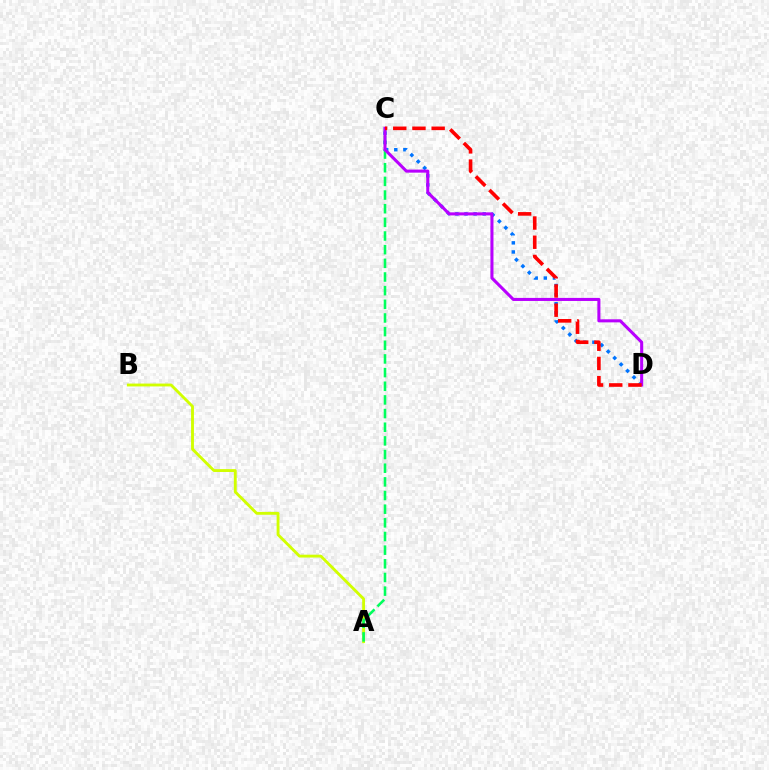{('A', 'B'): [{'color': '#d1ff00', 'line_style': 'solid', 'thickness': 2.06}], ('C', 'D'): [{'color': '#0074ff', 'line_style': 'dotted', 'thickness': 2.48}, {'color': '#b900ff', 'line_style': 'solid', 'thickness': 2.2}, {'color': '#ff0000', 'line_style': 'dashed', 'thickness': 2.61}], ('A', 'C'): [{'color': '#00ff5c', 'line_style': 'dashed', 'thickness': 1.86}]}